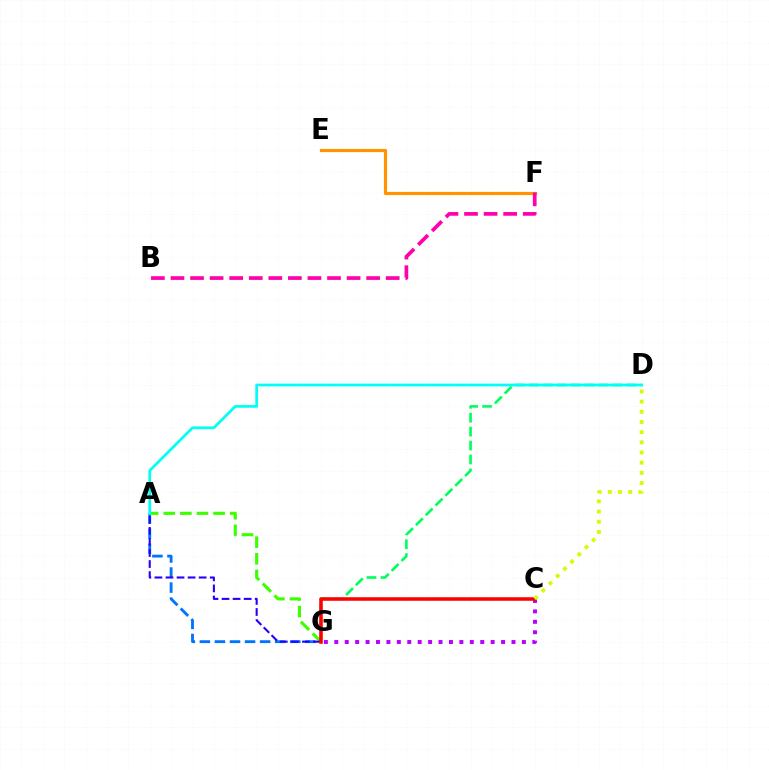{('A', 'G'): [{'color': '#0074ff', 'line_style': 'dashed', 'thickness': 2.05}, {'color': '#3dff00', 'line_style': 'dashed', 'thickness': 2.26}, {'color': '#2500ff', 'line_style': 'dashed', 'thickness': 1.5}], ('D', 'G'): [{'color': '#00ff5c', 'line_style': 'dashed', 'thickness': 1.89}], ('E', 'F'): [{'color': '#ff9400', 'line_style': 'solid', 'thickness': 2.29}], ('B', 'F'): [{'color': '#ff00ac', 'line_style': 'dashed', 'thickness': 2.66}], ('C', 'G'): [{'color': '#b900ff', 'line_style': 'dotted', 'thickness': 2.83}, {'color': '#ff0000', 'line_style': 'solid', 'thickness': 2.56}], ('A', 'D'): [{'color': '#00fff6', 'line_style': 'solid', 'thickness': 1.97}], ('C', 'D'): [{'color': '#d1ff00', 'line_style': 'dotted', 'thickness': 2.77}]}